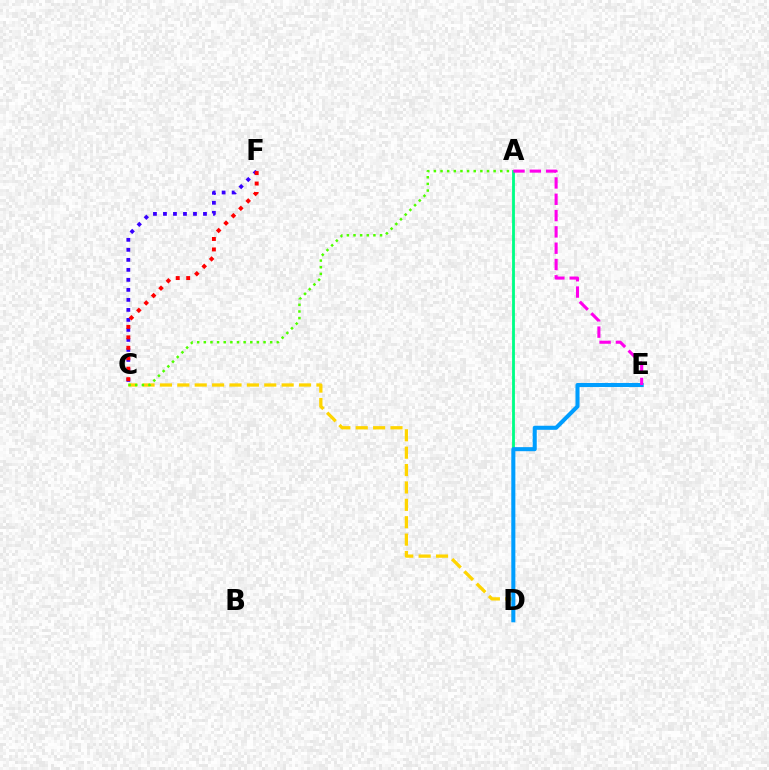{('C', 'D'): [{'color': '#ffd500', 'line_style': 'dashed', 'thickness': 2.36}], ('A', 'D'): [{'color': '#00ff86', 'line_style': 'solid', 'thickness': 2.03}], ('D', 'E'): [{'color': '#009eff', 'line_style': 'solid', 'thickness': 2.92}], ('C', 'F'): [{'color': '#3700ff', 'line_style': 'dotted', 'thickness': 2.72}, {'color': '#ff0000', 'line_style': 'dotted', 'thickness': 2.84}], ('A', 'E'): [{'color': '#ff00ed', 'line_style': 'dashed', 'thickness': 2.22}], ('A', 'C'): [{'color': '#4fff00', 'line_style': 'dotted', 'thickness': 1.8}]}